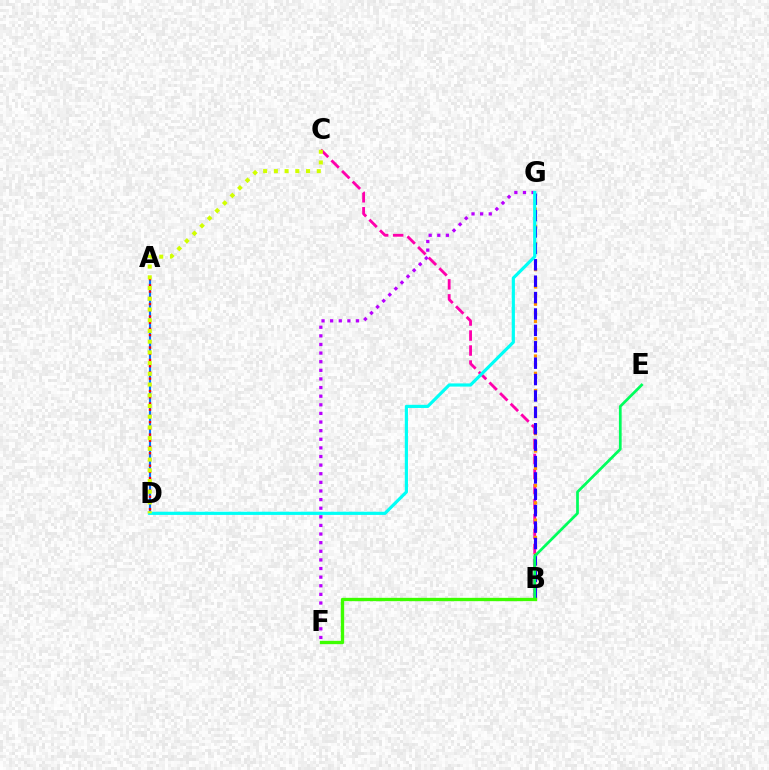{('B', 'C'): [{'color': '#ff00ac', 'line_style': 'dashed', 'thickness': 2.04}], ('B', 'G'): [{'color': '#ff9400', 'line_style': 'dotted', 'thickness': 2.35}, {'color': '#2500ff', 'line_style': 'dashed', 'thickness': 2.23}], ('B', 'E'): [{'color': '#00ff5c', 'line_style': 'solid', 'thickness': 1.97}], ('A', 'D'): [{'color': '#0074ff', 'line_style': 'solid', 'thickness': 1.57}, {'color': '#ff0000', 'line_style': 'dotted', 'thickness': 1.69}], ('F', 'G'): [{'color': '#b900ff', 'line_style': 'dotted', 'thickness': 2.34}], ('D', 'G'): [{'color': '#00fff6', 'line_style': 'solid', 'thickness': 2.28}], ('C', 'D'): [{'color': '#d1ff00', 'line_style': 'dotted', 'thickness': 2.91}], ('B', 'F'): [{'color': '#3dff00', 'line_style': 'solid', 'thickness': 2.39}]}